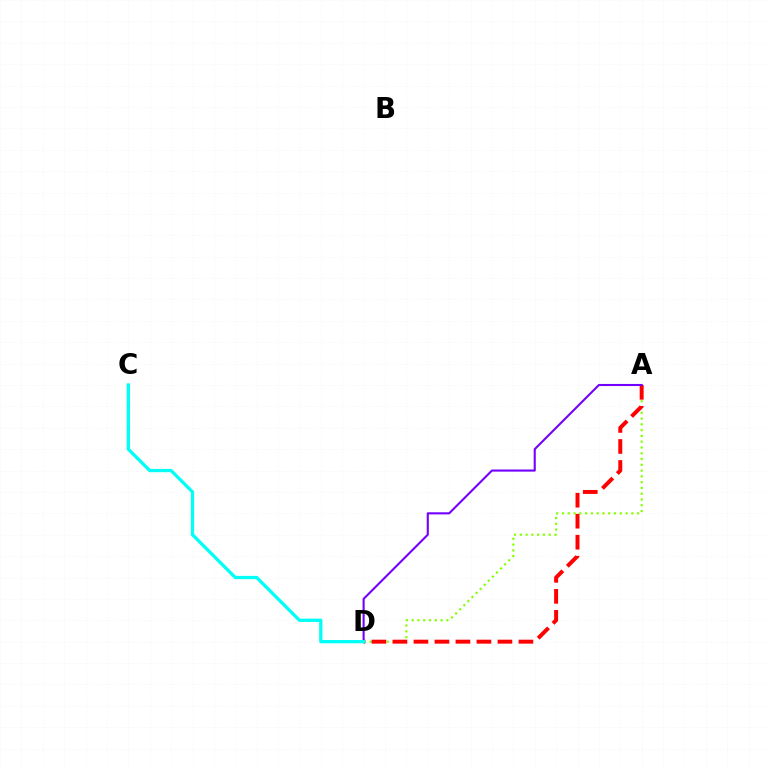{('A', 'D'): [{'color': '#84ff00', 'line_style': 'dotted', 'thickness': 1.57}, {'color': '#ff0000', 'line_style': 'dashed', 'thickness': 2.85}, {'color': '#7200ff', 'line_style': 'solid', 'thickness': 1.51}], ('C', 'D'): [{'color': '#00fff6', 'line_style': 'solid', 'thickness': 2.37}]}